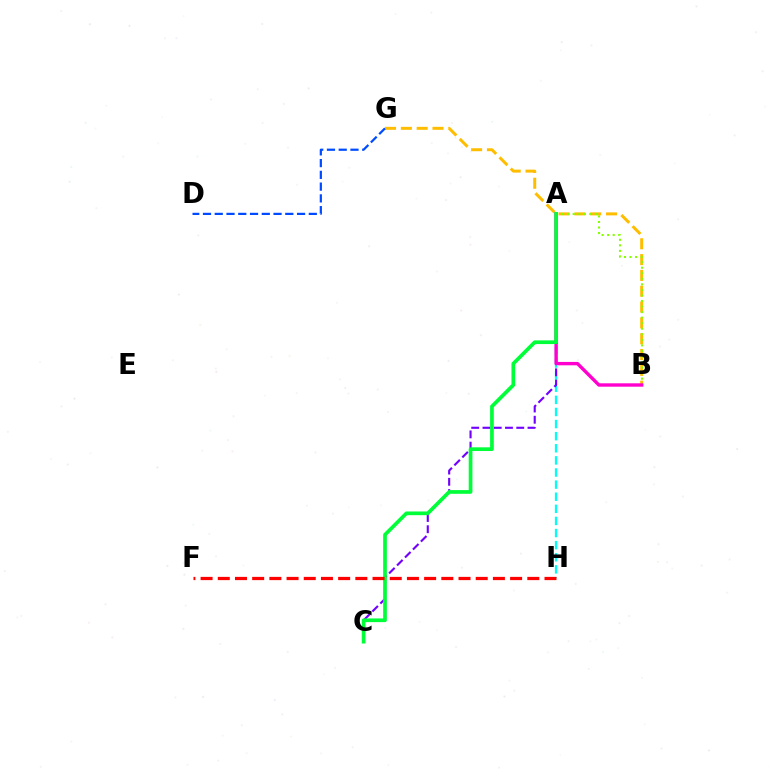{('A', 'H'): [{'color': '#00fff6', 'line_style': 'dashed', 'thickness': 1.64}], ('A', 'C'): [{'color': '#7200ff', 'line_style': 'dashed', 'thickness': 1.53}, {'color': '#00ff39', 'line_style': 'solid', 'thickness': 2.67}], ('B', 'G'): [{'color': '#ffbd00', 'line_style': 'dashed', 'thickness': 2.15}], ('A', 'B'): [{'color': '#84ff00', 'line_style': 'dotted', 'thickness': 1.51}, {'color': '#ff00cf', 'line_style': 'solid', 'thickness': 2.44}], ('D', 'G'): [{'color': '#004bff', 'line_style': 'dashed', 'thickness': 1.6}], ('F', 'H'): [{'color': '#ff0000', 'line_style': 'dashed', 'thickness': 2.34}]}